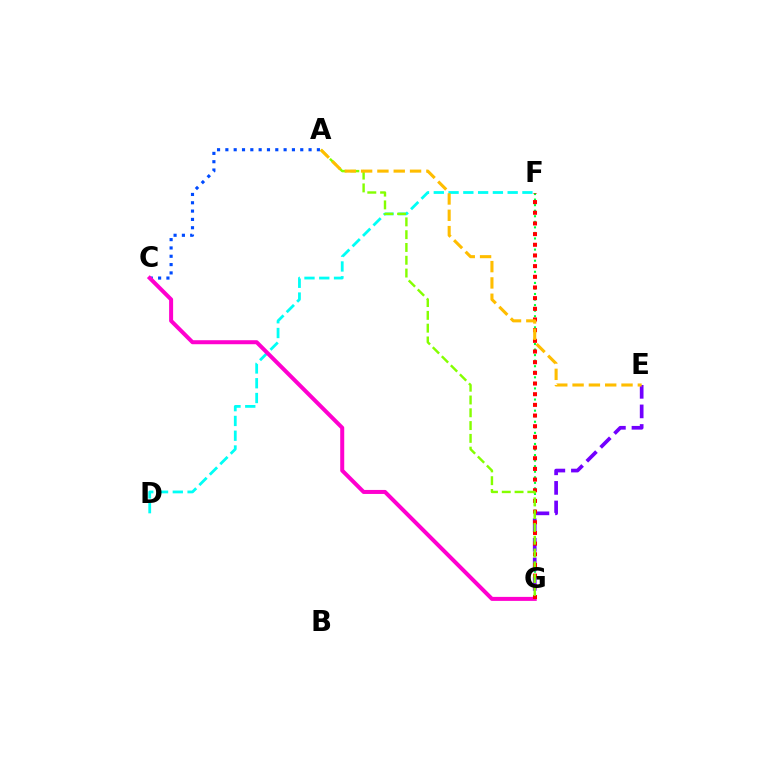{('F', 'G'): [{'color': '#00ff39', 'line_style': 'dotted', 'thickness': 1.51}, {'color': '#ff0000', 'line_style': 'dotted', 'thickness': 2.9}], ('D', 'F'): [{'color': '#00fff6', 'line_style': 'dashed', 'thickness': 2.01}], ('E', 'G'): [{'color': '#7200ff', 'line_style': 'dashed', 'thickness': 2.66}], ('A', 'C'): [{'color': '#004bff', 'line_style': 'dotted', 'thickness': 2.26}], ('C', 'G'): [{'color': '#ff00cf', 'line_style': 'solid', 'thickness': 2.88}], ('A', 'G'): [{'color': '#84ff00', 'line_style': 'dashed', 'thickness': 1.74}], ('A', 'E'): [{'color': '#ffbd00', 'line_style': 'dashed', 'thickness': 2.22}]}